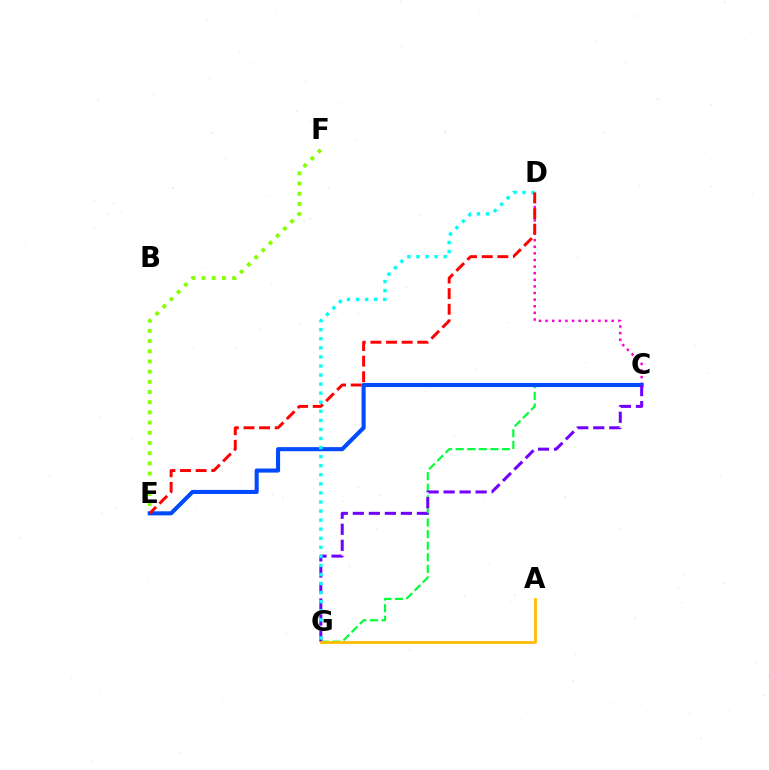{('C', 'G'): [{'color': '#00ff39', 'line_style': 'dashed', 'thickness': 1.57}, {'color': '#7200ff', 'line_style': 'dashed', 'thickness': 2.18}], ('C', 'D'): [{'color': '#ff00cf', 'line_style': 'dotted', 'thickness': 1.8}], ('E', 'F'): [{'color': '#84ff00', 'line_style': 'dotted', 'thickness': 2.77}], ('C', 'E'): [{'color': '#004bff', 'line_style': 'solid', 'thickness': 2.93}], ('D', 'G'): [{'color': '#00fff6', 'line_style': 'dotted', 'thickness': 2.46}], ('D', 'E'): [{'color': '#ff0000', 'line_style': 'dashed', 'thickness': 2.12}], ('A', 'G'): [{'color': '#ffbd00', 'line_style': 'solid', 'thickness': 2.01}]}